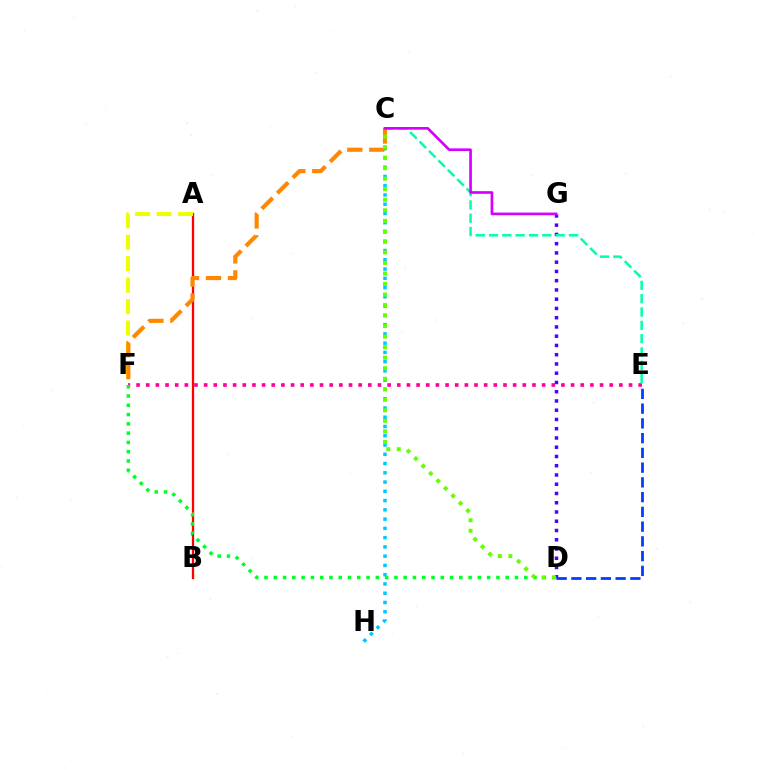{('A', 'B'): [{'color': '#ff0000', 'line_style': 'solid', 'thickness': 1.64}], ('D', 'G'): [{'color': '#4f00ff', 'line_style': 'dotted', 'thickness': 2.51}], ('E', 'F'): [{'color': '#ff00a0', 'line_style': 'dotted', 'thickness': 2.62}], ('C', 'E'): [{'color': '#00ffaf', 'line_style': 'dashed', 'thickness': 1.81}], ('A', 'F'): [{'color': '#eeff00', 'line_style': 'dashed', 'thickness': 2.91}], ('C', 'H'): [{'color': '#00c7ff', 'line_style': 'dotted', 'thickness': 2.52}], ('D', 'E'): [{'color': '#003fff', 'line_style': 'dashed', 'thickness': 2.0}], ('C', 'F'): [{'color': '#ff8800', 'line_style': 'dashed', 'thickness': 2.98}], ('C', 'G'): [{'color': '#d600ff', 'line_style': 'solid', 'thickness': 1.92}], ('D', 'F'): [{'color': '#00ff27', 'line_style': 'dotted', 'thickness': 2.52}], ('C', 'D'): [{'color': '#66ff00', 'line_style': 'dotted', 'thickness': 2.86}]}